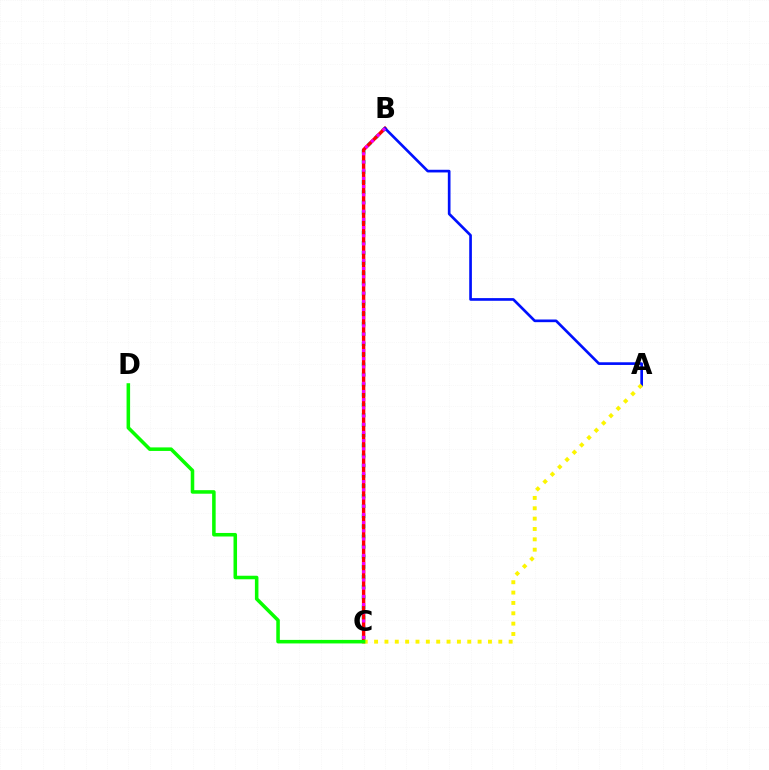{('B', 'C'): [{'color': '#00fff6', 'line_style': 'dotted', 'thickness': 2.75}, {'color': '#ff0000', 'line_style': 'solid', 'thickness': 2.46}, {'color': '#ee00ff', 'line_style': 'dotted', 'thickness': 2.23}], ('A', 'B'): [{'color': '#0010ff', 'line_style': 'solid', 'thickness': 1.92}], ('A', 'C'): [{'color': '#fcf500', 'line_style': 'dotted', 'thickness': 2.81}], ('C', 'D'): [{'color': '#08ff00', 'line_style': 'solid', 'thickness': 2.55}]}